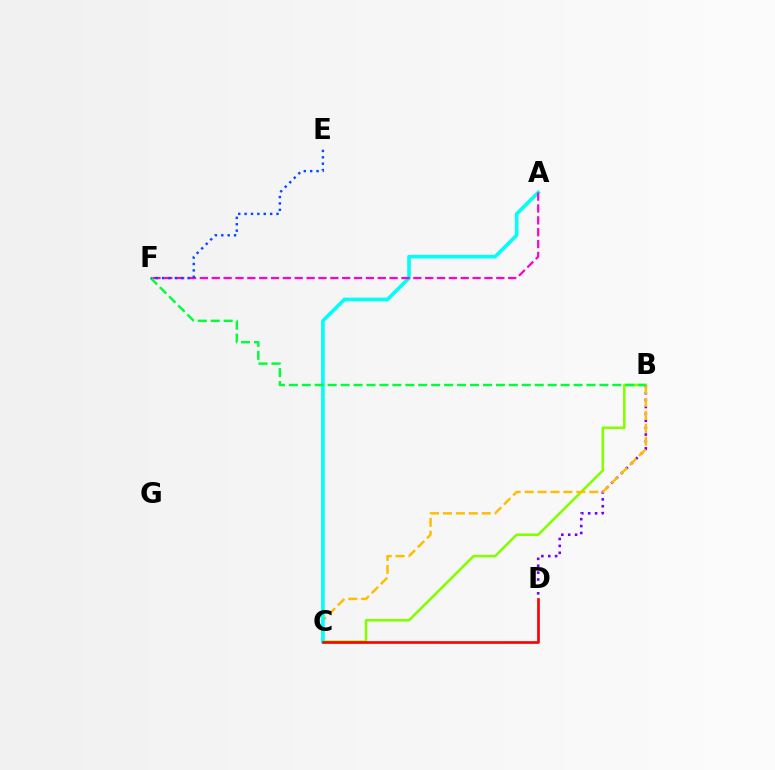{('B', 'D'): [{'color': '#7200ff', 'line_style': 'dotted', 'thickness': 1.87}], ('B', 'C'): [{'color': '#84ff00', 'line_style': 'solid', 'thickness': 1.85}, {'color': '#ffbd00', 'line_style': 'dashed', 'thickness': 1.76}], ('A', 'C'): [{'color': '#00fff6', 'line_style': 'solid', 'thickness': 2.62}], ('A', 'F'): [{'color': '#ff00cf', 'line_style': 'dashed', 'thickness': 1.61}], ('C', 'D'): [{'color': '#ff0000', 'line_style': 'solid', 'thickness': 1.93}], ('B', 'F'): [{'color': '#00ff39', 'line_style': 'dashed', 'thickness': 1.76}], ('E', 'F'): [{'color': '#004bff', 'line_style': 'dotted', 'thickness': 1.73}]}